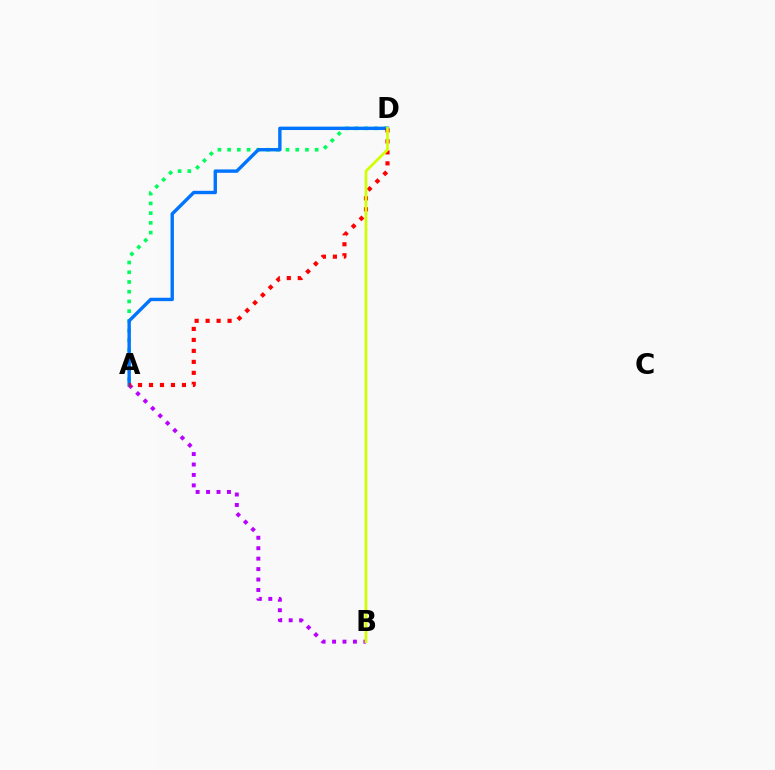{('A', 'B'): [{'color': '#b900ff', 'line_style': 'dotted', 'thickness': 2.84}], ('A', 'D'): [{'color': '#00ff5c', 'line_style': 'dotted', 'thickness': 2.64}, {'color': '#0074ff', 'line_style': 'solid', 'thickness': 2.44}, {'color': '#ff0000', 'line_style': 'dotted', 'thickness': 2.98}], ('B', 'D'): [{'color': '#d1ff00', 'line_style': 'solid', 'thickness': 1.96}]}